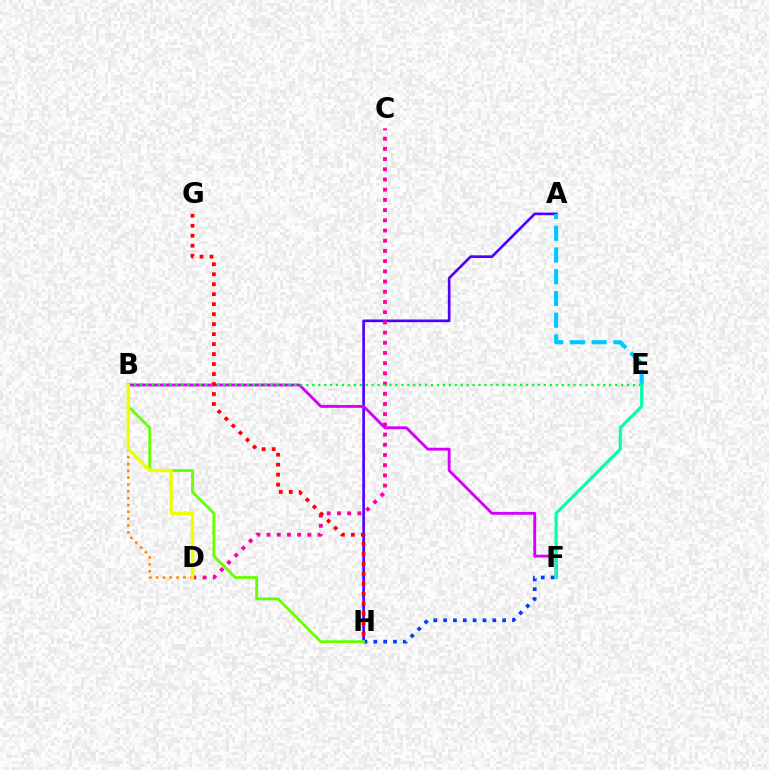{('A', 'H'): [{'color': '#4f00ff', 'line_style': 'solid', 'thickness': 1.92}], ('B', 'F'): [{'color': '#d600ff', 'line_style': 'solid', 'thickness': 2.07}], ('A', 'E'): [{'color': '#00c7ff', 'line_style': 'dashed', 'thickness': 2.95}], ('F', 'H'): [{'color': '#003fff', 'line_style': 'dotted', 'thickness': 2.67}], ('B', 'H'): [{'color': '#66ff00', 'line_style': 'solid', 'thickness': 2.0}], ('C', 'D'): [{'color': '#ff00a0', 'line_style': 'dotted', 'thickness': 2.77}], ('B', 'E'): [{'color': '#00ff27', 'line_style': 'dotted', 'thickness': 1.61}], ('B', 'D'): [{'color': '#ff8800', 'line_style': 'dotted', 'thickness': 1.85}, {'color': '#eeff00', 'line_style': 'solid', 'thickness': 2.44}], ('G', 'H'): [{'color': '#ff0000', 'line_style': 'dotted', 'thickness': 2.71}], ('E', 'F'): [{'color': '#00ffaf', 'line_style': 'solid', 'thickness': 2.25}]}